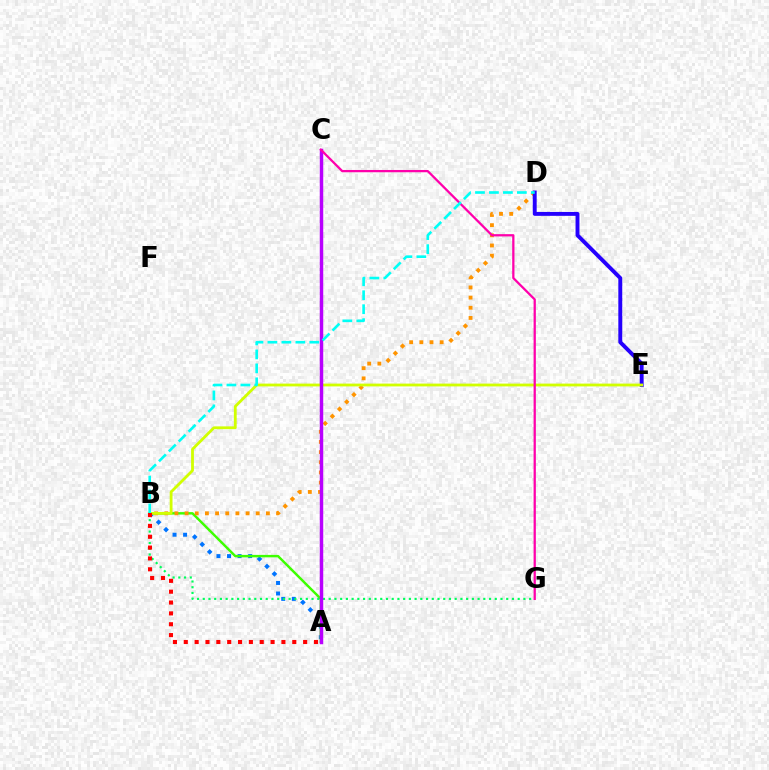{('A', 'B'): [{'color': '#0074ff', 'line_style': 'dotted', 'thickness': 2.87}, {'color': '#3dff00', 'line_style': 'solid', 'thickness': 1.76}, {'color': '#ff0000', 'line_style': 'dotted', 'thickness': 2.95}], ('B', 'D'): [{'color': '#ff9400', 'line_style': 'dotted', 'thickness': 2.76}, {'color': '#00fff6', 'line_style': 'dashed', 'thickness': 1.9}], ('D', 'E'): [{'color': '#2500ff', 'line_style': 'solid', 'thickness': 2.81}], ('B', 'E'): [{'color': '#d1ff00', 'line_style': 'solid', 'thickness': 2.02}], ('B', 'G'): [{'color': '#00ff5c', 'line_style': 'dotted', 'thickness': 1.56}], ('A', 'C'): [{'color': '#b900ff', 'line_style': 'solid', 'thickness': 2.49}], ('C', 'G'): [{'color': '#ff00ac', 'line_style': 'solid', 'thickness': 1.63}]}